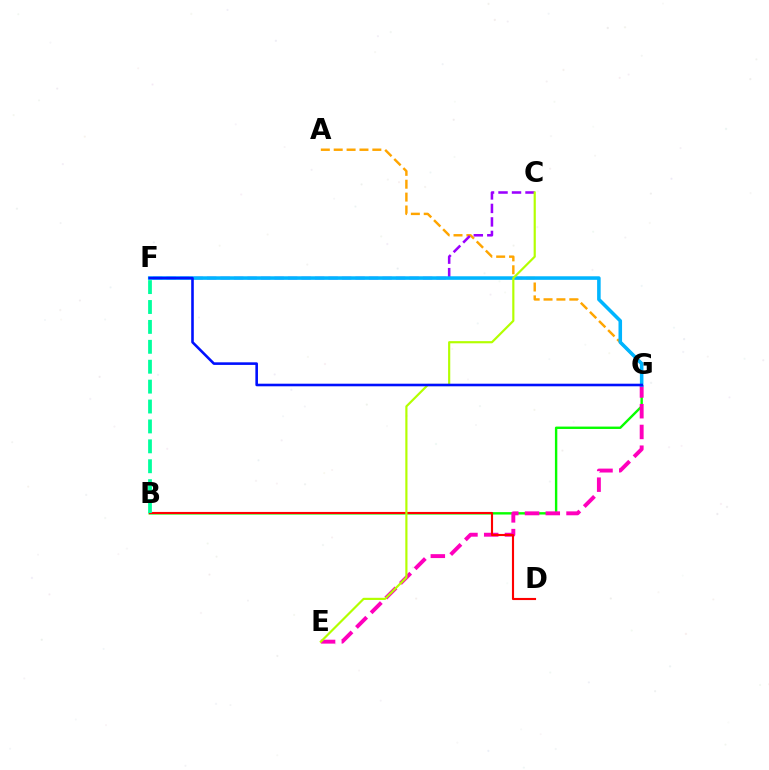{('A', 'G'): [{'color': '#ffa500', 'line_style': 'dashed', 'thickness': 1.75}], ('C', 'F'): [{'color': '#9b00ff', 'line_style': 'dashed', 'thickness': 1.83}], ('B', 'G'): [{'color': '#08ff00', 'line_style': 'solid', 'thickness': 1.72}], ('E', 'G'): [{'color': '#ff00bd', 'line_style': 'dashed', 'thickness': 2.82}], ('F', 'G'): [{'color': '#00b5ff', 'line_style': 'solid', 'thickness': 2.56}, {'color': '#0010ff', 'line_style': 'solid', 'thickness': 1.87}], ('B', 'D'): [{'color': '#ff0000', 'line_style': 'solid', 'thickness': 1.53}], ('B', 'F'): [{'color': '#00ff9d', 'line_style': 'dashed', 'thickness': 2.7}], ('C', 'E'): [{'color': '#b3ff00', 'line_style': 'solid', 'thickness': 1.56}]}